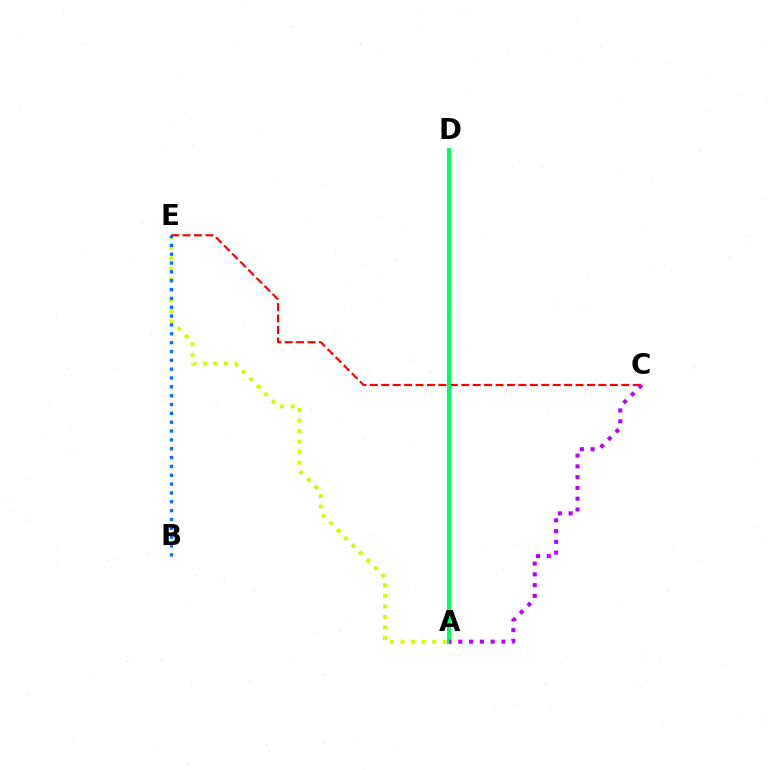{('A', 'E'): [{'color': '#d1ff00', 'line_style': 'dotted', 'thickness': 2.86}], ('C', 'E'): [{'color': '#ff0000', 'line_style': 'dashed', 'thickness': 1.55}], ('A', 'D'): [{'color': '#00ff5c', 'line_style': 'solid', 'thickness': 2.93}], ('B', 'E'): [{'color': '#0074ff', 'line_style': 'dotted', 'thickness': 2.4}], ('A', 'C'): [{'color': '#b900ff', 'line_style': 'dotted', 'thickness': 2.93}]}